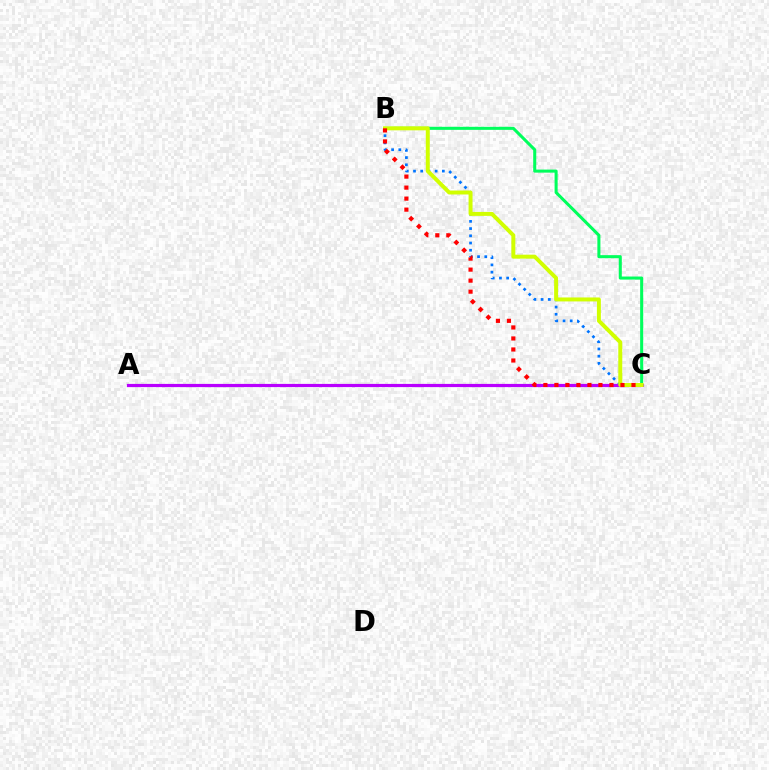{('B', 'C'): [{'color': '#0074ff', 'line_style': 'dotted', 'thickness': 1.96}, {'color': '#00ff5c', 'line_style': 'solid', 'thickness': 2.19}, {'color': '#d1ff00', 'line_style': 'solid', 'thickness': 2.86}, {'color': '#ff0000', 'line_style': 'dotted', 'thickness': 2.99}], ('A', 'C'): [{'color': '#b900ff', 'line_style': 'solid', 'thickness': 2.29}]}